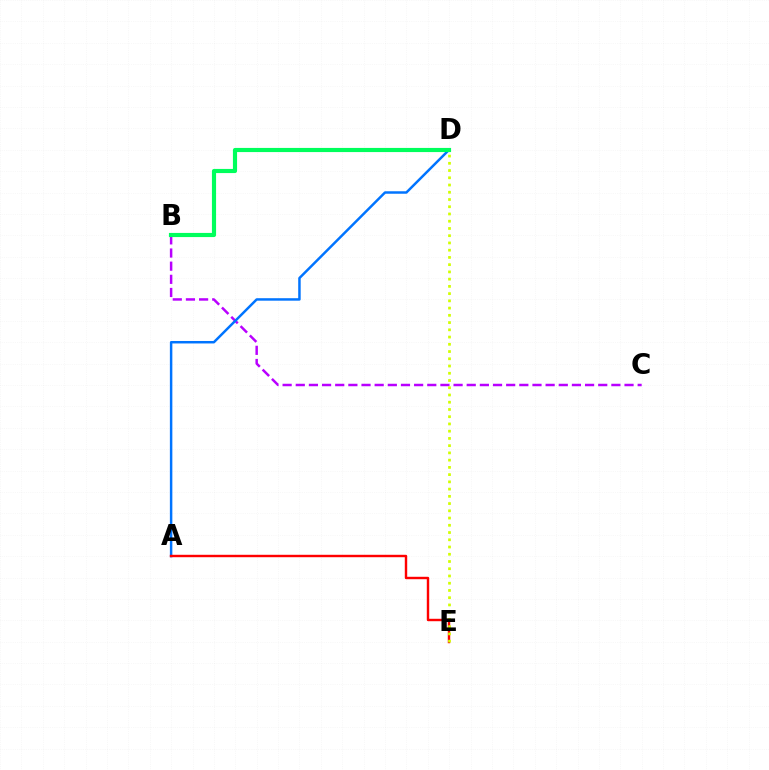{('B', 'C'): [{'color': '#b900ff', 'line_style': 'dashed', 'thickness': 1.79}], ('A', 'D'): [{'color': '#0074ff', 'line_style': 'solid', 'thickness': 1.78}], ('B', 'D'): [{'color': '#00ff5c', 'line_style': 'solid', 'thickness': 2.99}], ('A', 'E'): [{'color': '#ff0000', 'line_style': 'solid', 'thickness': 1.74}], ('D', 'E'): [{'color': '#d1ff00', 'line_style': 'dotted', 'thickness': 1.97}]}